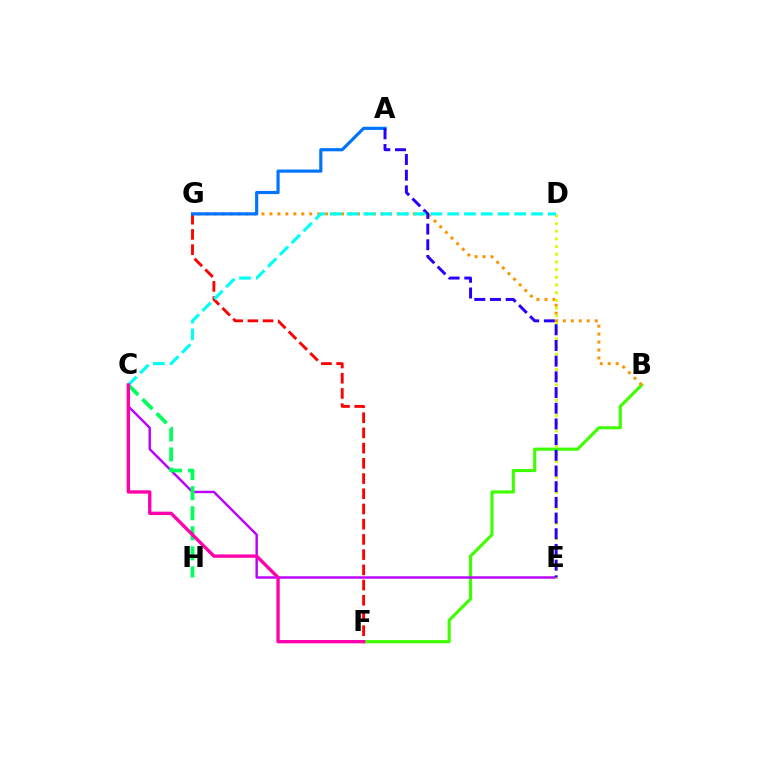{('B', 'F'): [{'color': '#3dff00', 'line_style': 'solid', 'thickness': 2.24}], ('F', 'G'): [{'color': '#ff0000', 'line_style': 'dashed', 'thickness': 2.07}], ('B', 'G'): [{'color': '#ff9400', 'line_style': 'dotted', 'thickness': 2.16}], ('C', 'E'): [{'color': '#b900ff', 'line_style': 'solid', 'thickness': 1.75}], ('C', 'H'): [{'color': '#00ff5c', 'line_style': 'dashed', 'thickness': 2.72}], ('A', 'G'): [{'color': '#0074ff', 'line_style': 'solid', 'thickness': 2.28}], ('D', 'E'): [{'color': '#d1ff00', 'line_style': 'dotted', 'thickness': 2.09}], ('A', 'E'): [{'color': '#2500ff', 'line_style': 'dashed', 'thickness': 2.13}], ('C', 'D'): [{'color': '#00fff6', 'line_style': 'dashed', 'thickness': 2.28}], ('C', 'F'): [{'color': '#ff00ac', 'line_style': 'solid', 'thickness': 2.41}]}